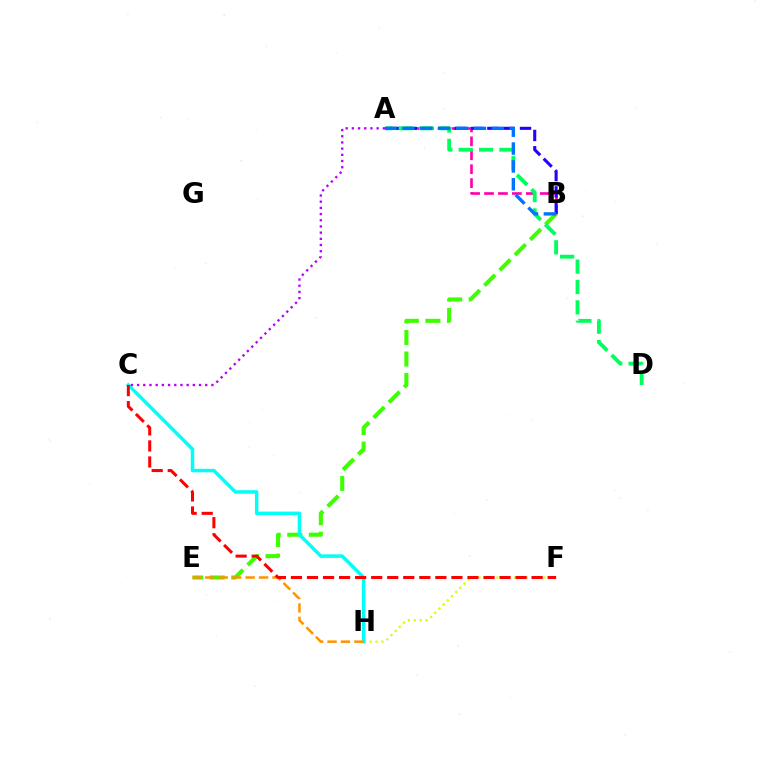{('B', 'E'): [{'color': '#3dff00', 'line_style': 'dashed', 'thickness': 2.93}], ('F', 'H'): [{'color': '#d1ff00', 'line_style': 'dotted', 'thickness': 1.6}], ('C', 'H'): [{'color': '#00fff6', 'line_style': 'solid', 'thickness': 2.5}], ('E', 'H'): [{'color': '#ff9400', 'line_style': 'dashed', 'thickness': 1.83}], ('A', 'B'): [{'color': '#ff00ac', 'line_style': 'dashed', 'thickness': 1.89}, {'color': '#2500ff', 'line_style': 'dashed', 'thickness': 2.22}, {'color': '#0074ff', 'line_style': 'dashed', 'thickness': 2.43}], ('A', 'D'): [{'color': '#00ff5c', 'line_style': 'dashed', 'thickness': 2.77}], ('A', 'C'): [{'color': '#b900ff', 'line_style': 'dotted', 'thickness': 1.68}], ('C', 'F'): [{'color': '#ff0000', 'line_style': 'dashed', 'thickness': 2.18}]}